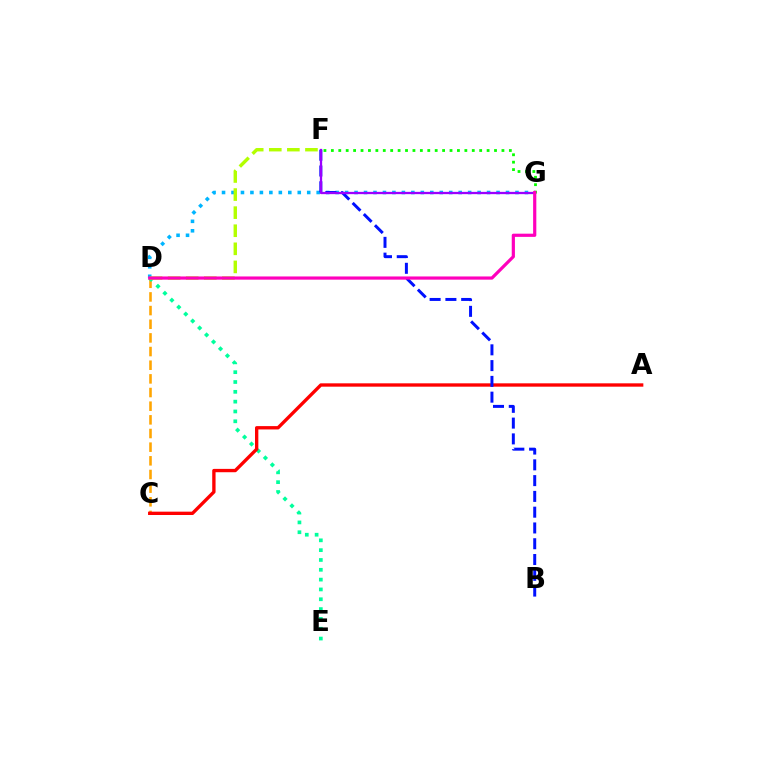{('C', 'D'): [{'color': '#ffa500', 'line_style': 'dashed', 'thickness': 1.86}], ('D', 'E'): [{'color': '#00ff9d', 'line_style': 'dotted', 'thickness': 2.67}], ('D', 'G'): [{'color': '#00b5ff', 'line_style': 'dotted', 'thickness': 2.57}, {'color': '#ff00bd', 'line_style': 'solid', 'thickness': 2.3}], ('A', 'C'): [{'color': '#ff0000', 'line_style': 'solid', 'thickness': 2.41}], ('B', 'F'): [{'color': '#0010ff', 'line_style': 'dashed', 'thickness': 2.14}], ('D', 'F'): [{'color': '#b3ff00', 'line_style': 'dashed', 'thickness': 2.46}], ('F', 'G'): [{'color': '#9b00ff', 'line_style': 'solid', 'thickness': 1.65}, {'color': '#08ff00', 'line_style': 'dotted', 'thickness': 2.02}]}